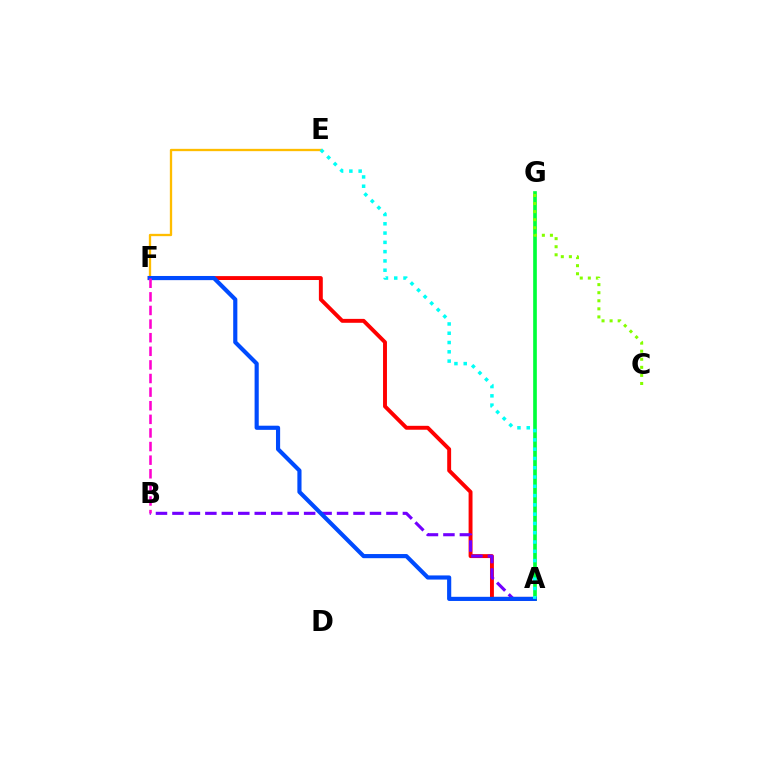{('A', 'F'): [{'color': '#ff0000', 'line_style': 'solid', 'thickness': 2.82}, {'color': '#004bff', 'line_style': 'solid', 'thickness': 2.99}], ('A', 'G'): [{'color': '#00ff39', 'line_style': 'solid', 'thickness': 2.64}], ('C', 'G'): [{'color': '#84ff00', 'line_style': 'dotted', 'thickness': 2.19}], ('A', 'B'): [{'color': '#7200ff', 'line_style': 'dashed', 'thickness': 2.24}], ('E', 'F'): [{'color': '#ffbd00', 'line_style': 'solid', 'thickness': 1.66}], ('A', 'E'): [{'color': '#00fff6', 'line_style': 'dotted', 'thickness': 2.52}], ('B', 'F'): [{'color': '#ff00cf', 'line_style': 'dashed', 'thickness': 1.85}]}